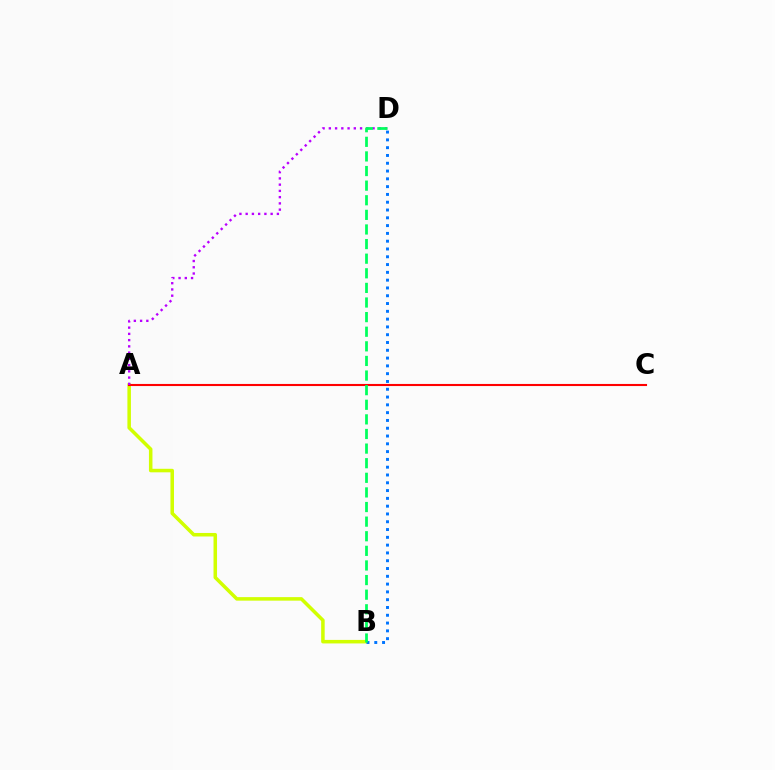{('A', 'B'): [{'color': '#d1ff00', 'line_style': 'solid', 'thickness': 2.54}], ('A', 'C'): [{'color': '#ff0000', 'line_style': 'solid', 'thickness': 1.51}], ('B', 'D'): [{'color': '#0074ff', 'line_style': 'dotted', 'thickness': 2.12}, {'color': '#00ff5c', 'line_style': 'dashed', 'thickness': 1.98}], ('A', 'D'): [{'color': '#b900ff', 'line_style': 'dotted', 'thickness': 1.7}]}